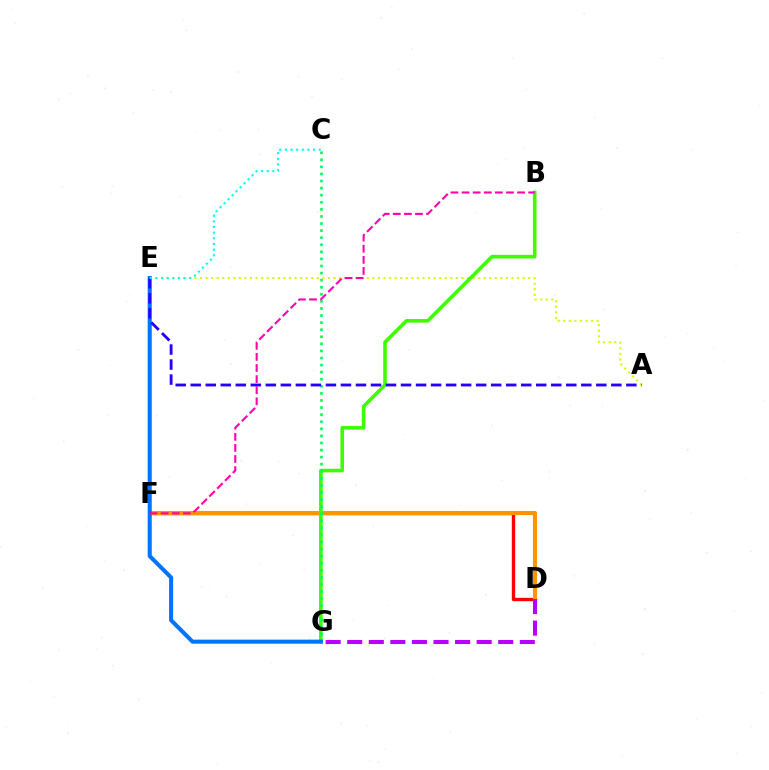{('D', 'F'): [{'color': '#ff0000', 'line_style': 'solid', 'thickness': 2.42}, {'color': '#ff9400', 'line_style': 'solid', 'thickness': 2.94}], ('A', 'E'): [{'color': '#d1ff00', 'line_style': 'dotted', 'thickness': 1.51}, {'color': '#2500ff', 'line_style': 'dashed', 'thickness': 2.04}], ('B', 'G'): [{'color': '#3dff00', 'line_style': 'solid', 'thickness': 2.6}], ('C', 'G'): [{'color': '#00ff5c', 'line_style': 'dotted', 'thickness': 1.92}], ('D', 'G'): [{'color': '#b900ff', 'line_style': 'dashed', 'thickness': 2.93}], ('E', 'G'): [{'color': '#0074ff', 'line_style': 'solid', 'thickness': 2.93}], ('C', 'E'): [{'color': '#00fff6', 'line_style': 'dotted', 'thickness': 1.53}], ('B', 'F'): [{'color': '#ff00ac', 'line_style': 'dashed', 'thickness': 1.51}]}